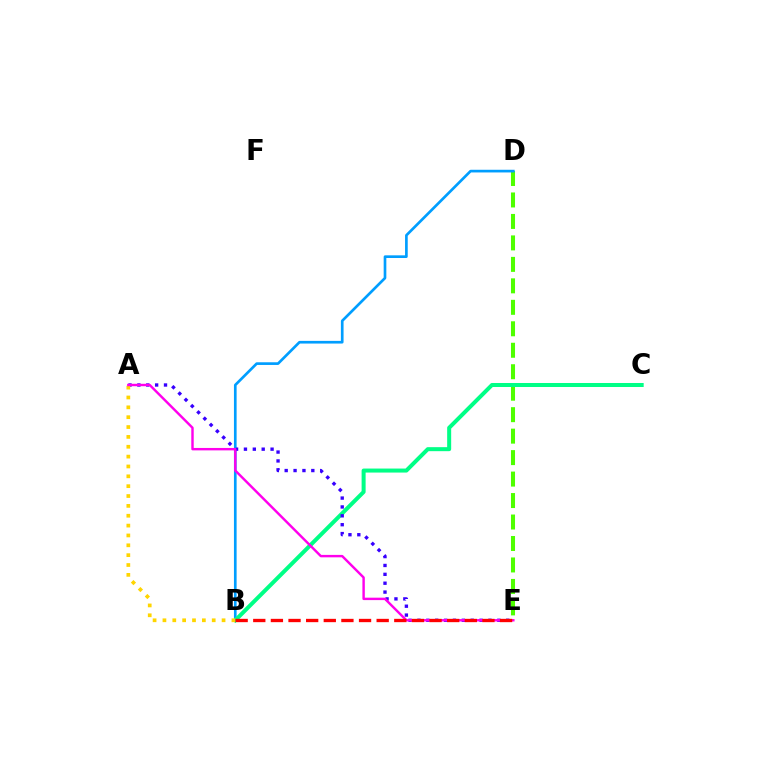{('D', 'E'): [{'color': '#4fff00', 'line_style': 'dashed', 'thickness': 2.92}], ('B', 'D'): [{'color': '#009eff', 'line_style': 'solid', 'thickness': 1.92}], ('B', 'C'): [{'color': '#00ff86', 'line_style': 'solid', 'thickness': 2.89}], ('A', 'E'): [{'color': '#3700ff', 'line_style': 'dotted', 'thickness': 2.41}, {'color': '#ff00ed', 'line_style': 'solid', 'thickness': 1.75}], ('A', 'B'): [{'color': '#ffd500', 'line_style': 'dotted', 'thickness': 2.68}], ('B', 'E'): [{'color': '#ff0000', 'line_style': 'dashed', 'thickness': 2.39}]}